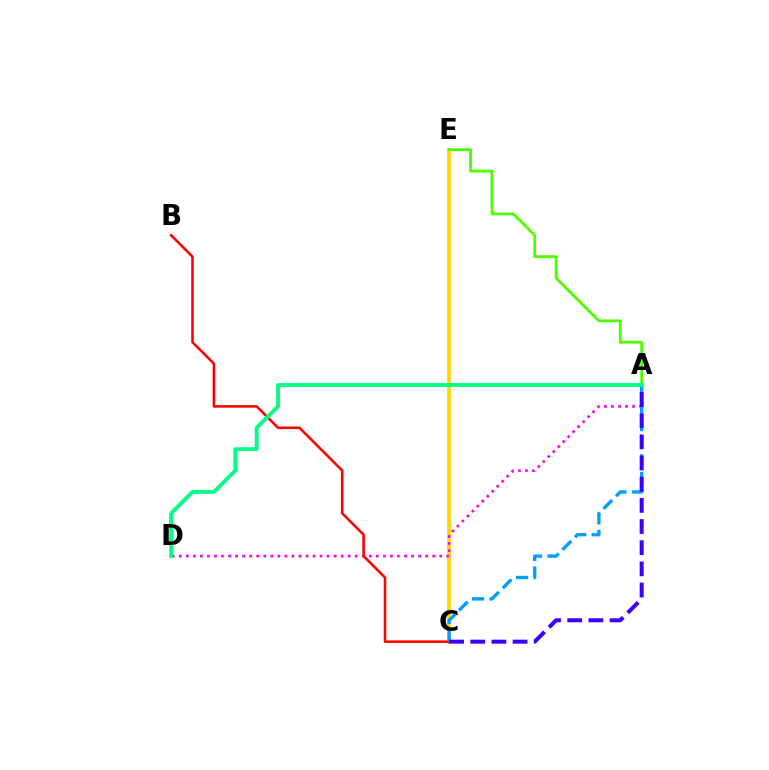{('C', 'E'): [{'color': '#ffd500', 'line_style': 'solid', 'thickness': 2.67}], ('A', 'E'): [{'color': '#4fff00', 'line_style': 'solid', 'thickness': 2.03}], ('A', 'D'): [{'color': '#ff00ed', 'line_style': 'dotted', 'thickness': 1.91}, {'color': '#00ff86', 'line_style': 'solid', 'thickness': 2.77}], ('B', 'C'): [{'color': '#ff0000', 'line_style': 'solid', 'thickness': 1.85}], ('A', 'C'): [{'color': '#009eff', 'line_style': 'dashed', 'thickness': 2.4}, {'color': '#3700ff', 'line_style': 'dashed', 'thickness': 2.88}]}